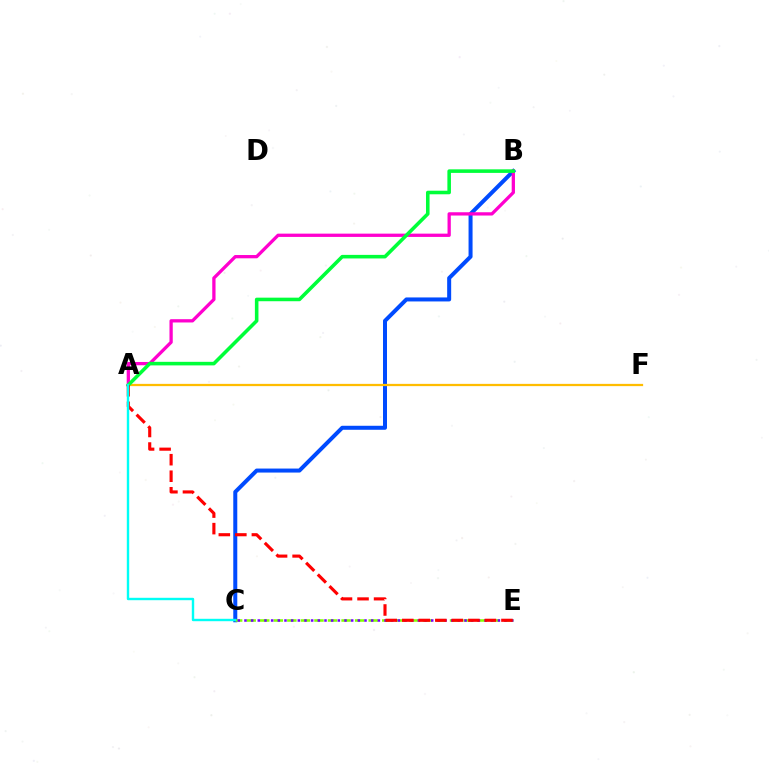{('B', 'C'): [{'color': '#004bff', 'line_style': 'solid', 'thickness': 2.88}], ('A', 'F'): [{'color': '#ffbd00', 'line_style': 'solid', 'thickness': 1.63}], ('C', 'E'): [{'color': '#84ff00', 'line_style': 'dashed', 'thickness': 1.84}, {'color': '#7200ff', 'line_style': 'dotted', 'thickness': 1.81}], ('A', 'B'): [{'color': '#ff00cf', 'line_style': 'solid', 'thickness': 2.36}, {'color': '#00ff39', 'line_style': 'solid', 'thickness': 2.57}], ('A', 'E'): [{'color': '#ff0000', 'line_style': 'dashed', 'thickness': 2.25}], ('A', 'C'): [{'color': '#00fff6', 'line_style': 'solid', 'thickness': 1.73}]}